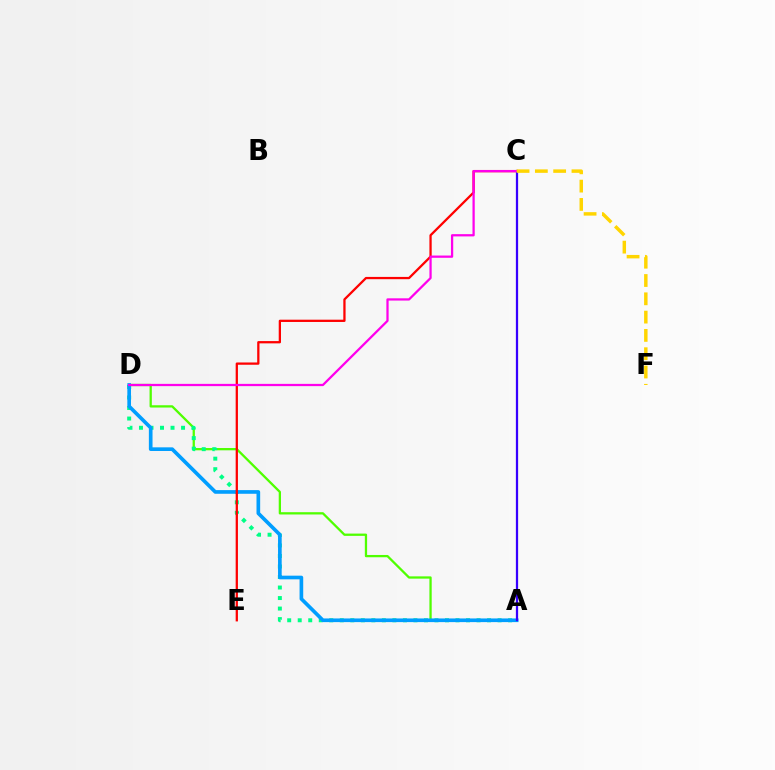{('A', 'D'): [{'color': '#4fff00', 'line_style': 'solid', 'thickness': 1.64}, {'color': '#00ff86', 'line_style': 'dotted', 'thickness': 2.86}, {'color': '#009eff', 'line_style': 'solid', 'thickness': 2.64}], ('C', 'E'): [{'color': '#ff0000', 'line_style': 'solid', 'thickness': 1.64}], ('A', 'C'): [{'color': '#3700ff', 'line_style': 'solid', 'thickness': 1.62}], ('C', 'D'): [{'color': '#ff00ed', 'line_style': 'solid', 'thickness': 1.62}], ('C', 'F'): [{'color': '#ffd500', 'line_style': 'dashed', 'thickness': 2.49}]}